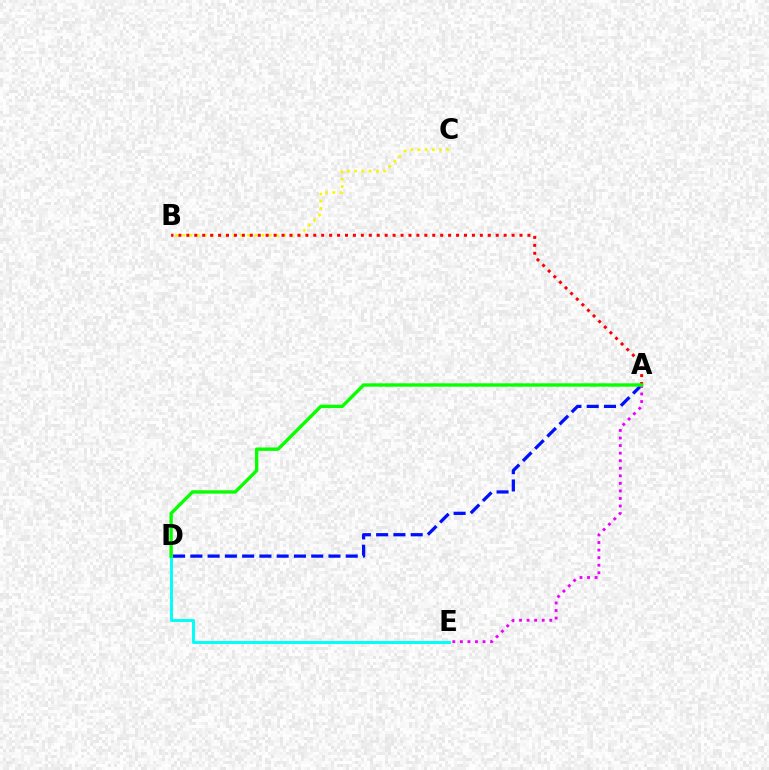{('A', 'D'): [{'color': '#0010ff', 'line_style': 'dashed', 'thickness': 2.35}, {'color': '#08ff00', 'line_style': 'solid', 'thickness': 2.42}], ('B', 'C'): [{'color': '#fcf500', 'line_style': 'dotted', 'thickness': 1.96}], ('D', 'E'): [{'color': '#00fff6', 'line_style': 'solid', 'thickness': 2.11}], ('A', 'E'): [{'color': '#ee00ff', 'line_style': 'dotted', 'thickness': 2.05}], ('A', 'B'): [{'color': '#ff0000', 'line_style': 'dotted', 'thickness': 2.16}]}